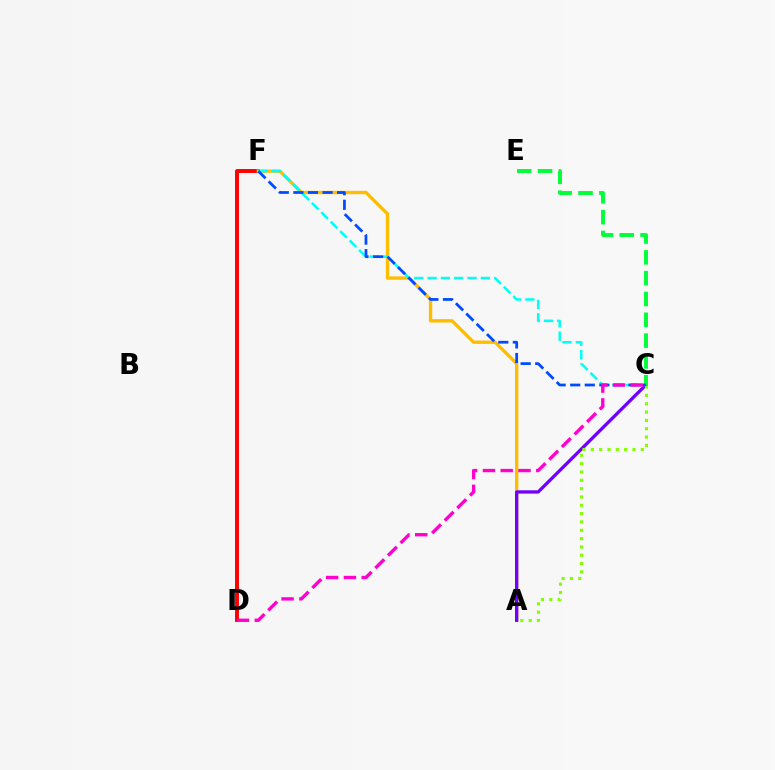{('D', 'F'): [{'color': '#ff0000', 'line_style': 'solid', 'thickness': 2.84}], ('A', 'F'): [{'color': '#ffbd00', 'line_style': 'solid', 'thickness': 2.41}], ('A', 'C'): [{'color': '#7200ff', 'line_style': 'solid', 'thickness': 2.37}, {'color': '#84ff00', 'line_style': 'dotted', 'thickness': 2.26}], ('C', 'F'): [{'color': '#00fff6', 'line_style': 'dashed', 'thickness': 1.81}, {'color': '#004bff', 'line_style': 'dashed', 'thickness': 1.98}], ('C', 'E'): [{'color': '#00ff39', 'line_style': 'dashed', 'thickness': 2.83}], ('C', 'D'): [{'color': '#ff00cf', 'line_style': 'dashed', 'thickness': 2.42}]}